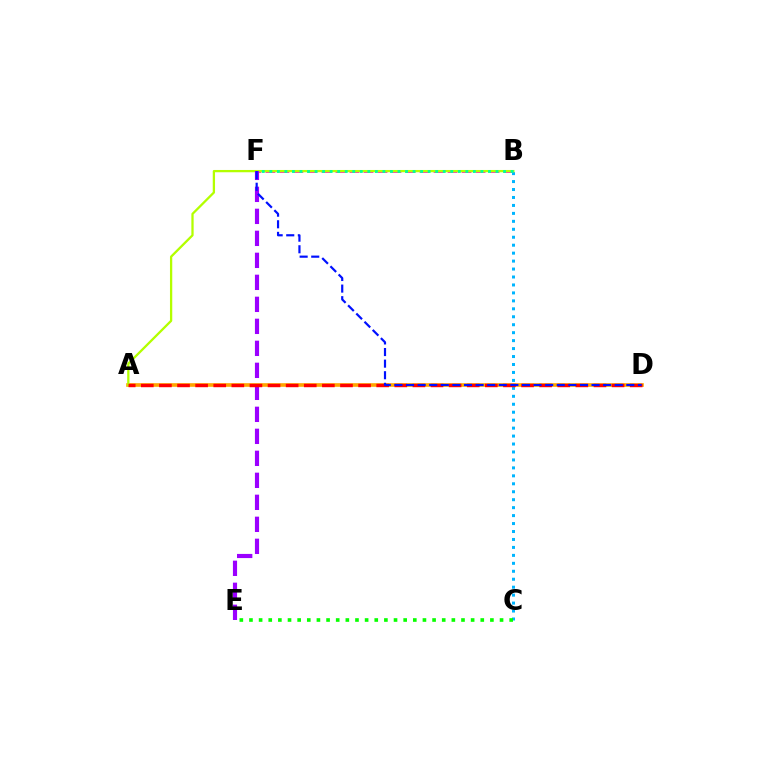{('B', 'C'): [{'color': '#00b5ff', 'line_style': 'dotted', 'thickness': 2.16}], ('B', 'F'): [{'color': '#ff00bd', 'line_style': 'dashed', 'thickness': 1.9}, {'color': '#00ff9d', 'line_style': 'dotted', 'thickness': 2.05}], ('A', 'D'): [{'color': '#ffa500', 'line_style': 'solid', 'thickness': 2.62}, {'color': '#ff0000', 'line_style': 'dashed', 'thickness': 2.46}], ('A', 'B'): [{'color': '#b3ff00', 'line_style': 'solid', 'thickness': 1.64}], ('C', 'E'): [{'color': '#08ff00', 'line_style': 'dotted', 'thickness': 2.62}], ('E', 'F'): [{'color': '#9b00ff', 'line_style': 'dashed', 'thickness': 2.99}], ('D', 'F'): [{'color': '#0010ff', 'line_style': 'dashed', 'thickness': 1.58}]}